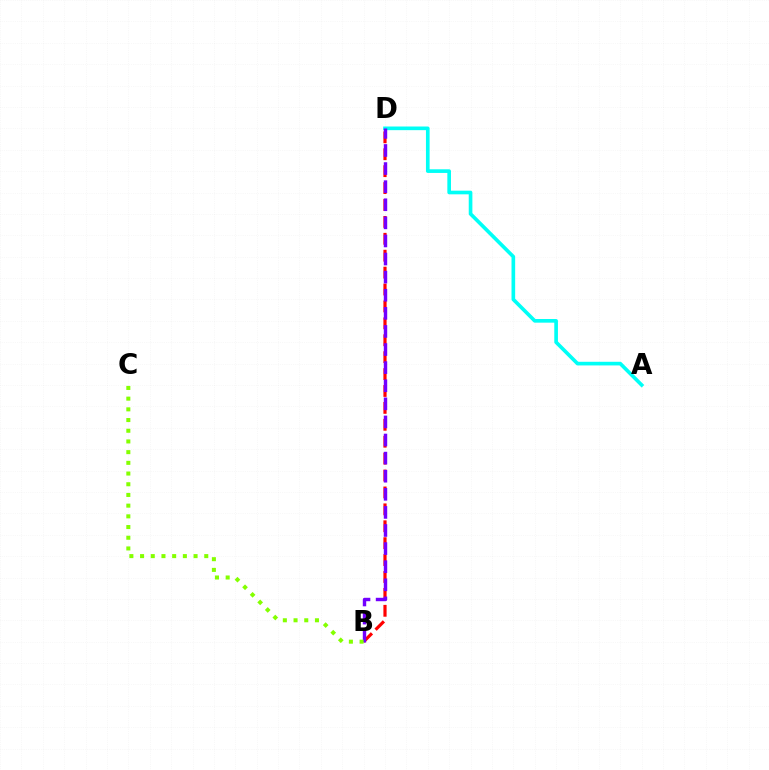{('B', 'D'): [{'color': '#ff0000', 'line_style': 'dashed', 'thickness': 2.3}, {'color': '#7200ff', 'line_style': 'dashed', 'thickness': 2.46}], ('A', 'D'): [{'color': '#00fff6', 'line_style': 'solid', 'thickness': 2.63}], ('B', 'C'): [{'color': '#84ff00', 'line_style': 'dotted', 'thickness': 2.91}]}